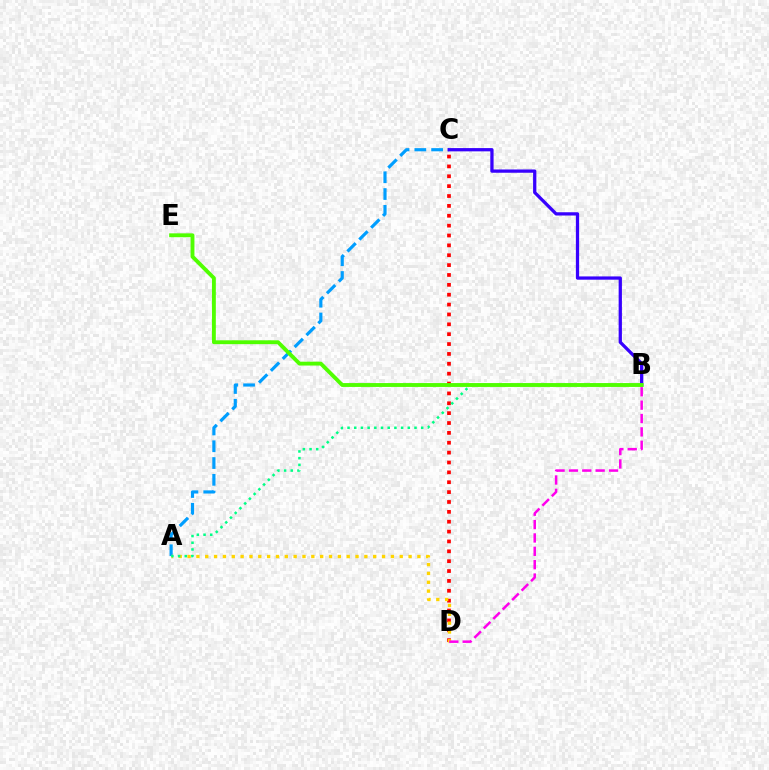{('A', 'C'): [{'color': '#009eff', 'line_style': 'dashed', 'thickness': 2.28}], ('C', 'D'): [{'color': '#ff0000', 'line_style': 'dotted', 'thickness': 2.68}], ('A', 'D'): [{'color': '#ffd500', 'line_style': 'dotted', 'thickness': 2.4}], ('B', 'D'): [{'color': '#ff00ed', 'line_style': 'dashed', 'thickness': 1.82}], ('A', 'B'): [{'color': '#00ff86', 'line_style': 'dotted', 'thickness': 1.82}], ('B', 'C'): [{'color': '#3700ff', 'line_style': 'solid', 'thickness': 2.35}], ('B', 'E'): [{'color': '#4fff00', 'line_style': 'solid', 'thickness': 2.79}]}